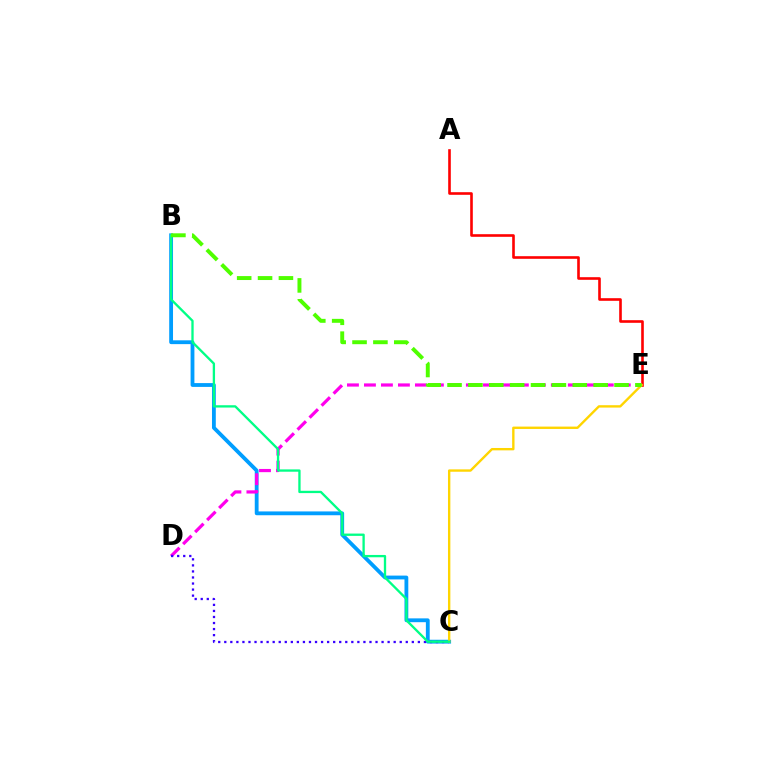{('B', 'C'): [{'color': '#009eff', 'line_style': 'solid', 'thickness': 2.75}, {'color': '#00ff86', 'line_style': 'solid', 'thickness': 1.67}], ('A', 'E'): [{'color': '#ff0000', 'line_style': 'solid', 'thickness': 1.89}], ('D', 'E'): [{'color': '#ff00ed', 'line_style': 'dashed', 'thickness': 2.31}], ('C', 'D'): [{'color': '#3700ff', 'line_style': 'dotted', 'thickness': 1.64}], ('C', 'E'): [{'color': '#ffd500', 'line_style': 'solid', 'thickness': 1.71}], ('B', 'E'): [{'color': '#4fff00', 'line_style': 'dashed', 'thickness': 2.84}]}